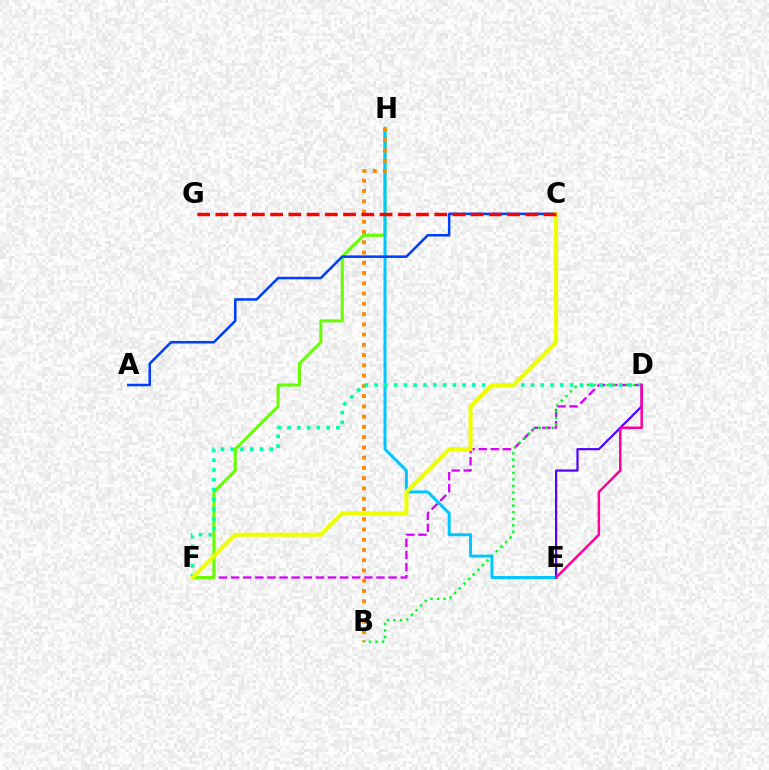{('D', 'F'): [{'color': '#d600ff', 'line_style': 'dashed', 'thickness': 1.65}, {'color': '#00ffaf', 'line_style': 'dotted', 'thickness': 2.66}], ('F', 'H'): [{'color': '#66ff00', 'line_style': 'solid', 'thickness': 2.17}], ('B', 'D'): [{'color': '#00ff27', 'line_style': 'dotted', 'thickness': 1.78}], ('E', 'H'): [{'color': '#00c7ff', 'line_style': 'solid', 'thickness': 2.16}], ('B', 'H'): [{'color': '#ff8800', 'line_style': 'dotted', 'thickness': 2.79}], ('A', 'C'): [{'color': '#003fff', 'line_style': 'solid', 'thickness': 1.83}], ('D', 'E'): [{'color': '#4f00ff', 'line_style': 'solid', 'thickness': 1.58}, {'color': '#ff00a0', 'line_style': 'solid', 'thickness': 1.81}], ('C', 'F'): [{'color': '#eeff00', 'line_style': 'solid', 'thickness': 2.94}], ('C', 'G'): [{'color': '#ff0000', 'line_style': 'dashed', 'thickness': 2.48}]}